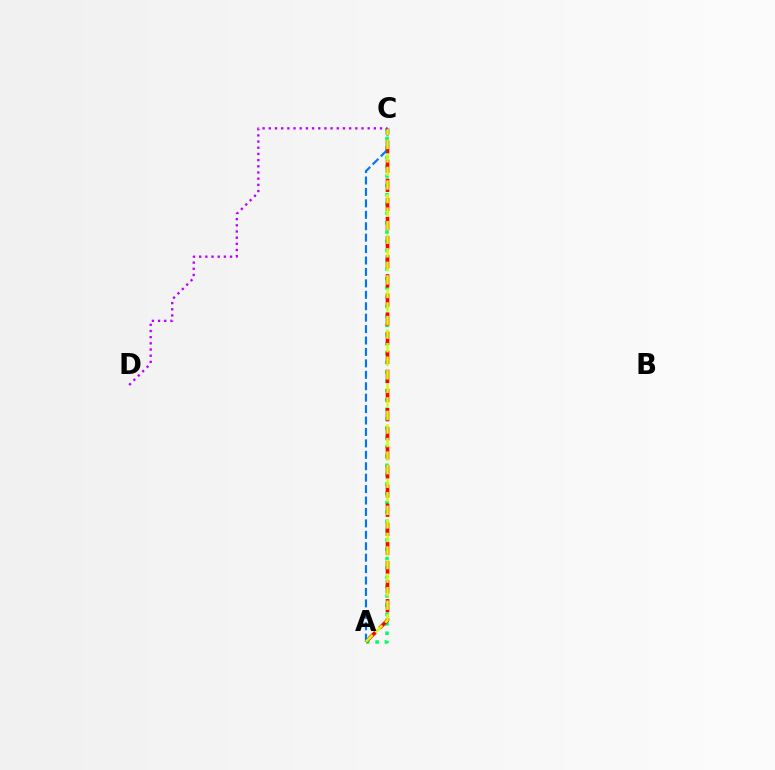{('A', 'C'): [{'color': '#00ff5c', 'line_style': 'dotted', 'thickness': 2.54}, {'color': '#ff0000', 'line_style': 'dashed', 'thickness': 2.6}, {'color': '#0074ff', 'line_style': 'dashed', 'thickness': 1.55}, {'color': '#d1ff00', 'line_style': 'dashed', 'thickness': 1.84}], ('C', 'D'): [{'color': '#b900ff', 'line_style': 'dotted', 'thickness': 1.68}]}